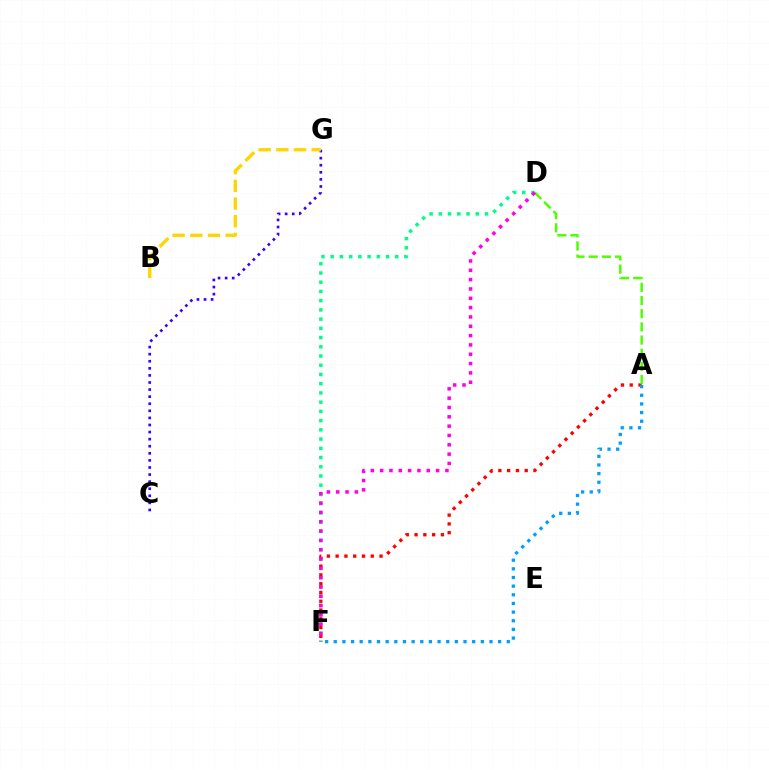{('C', 'G'): [{'color': '#3700ff', 'line_style': 'dotted', 'thickness': 1.92}], ('D', 'F'): [{'color': '#00ff86', 'line_style': 'dotted', 'thickness': 2.51}, {'color': '#ff00ed', 'line_style': 'dotted', 'thickness': 2.53}], ('A', 'F'): [{'color': '#ff0000', 'line_style': 'dotted', 'thickness': 2.39}, {'color': '#009eff', 'line_style': 'dotted', 'thickness': 2.35}], ('A', 'D'): [{'color': '#4fff00', 'line_style': 'dashed', 'thickness': 1.79}], ('B', 'G'): [{'color': '#ffd500', 'line_style': 'dashed', 'thickness': 2.4}]}